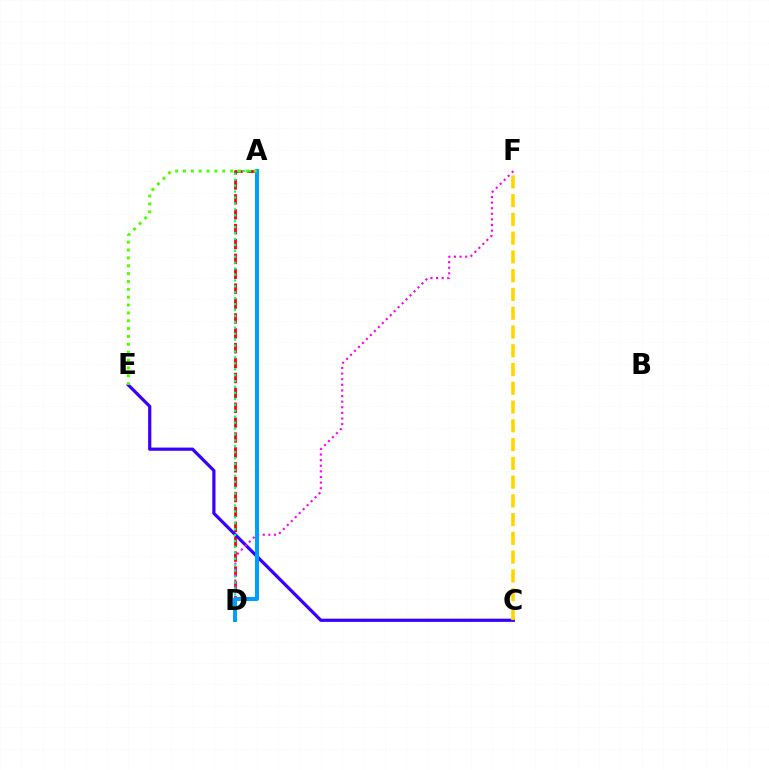{('A', 'D'): [{'color': '#ff0000', 'line_style': 'dashed', 'thickness': 2.02}, {'color': '#00ff86', 'line_style': 'dotted', 'thickness': 1.61}, {'color': '#009eff', 'line_style': 'solid', 'thickness': 2.88}], ('C', 'E'): [{'color': '#3700ff', 'line_style': 'solid', 'thickness': 2.3}], ('D', 'F'): [{'color': '#ff00ed', 'line_style': 'dotted', 'thickness': 1.52}], ('C', 'F'): [{'color': '#ffd500', 'line_style': 'dashed', 'thickness': 2.55}], ('A', 'E'): [{'color': '#4fff00', 'line_style': 'dotted', 'thickness': 2.13}]}